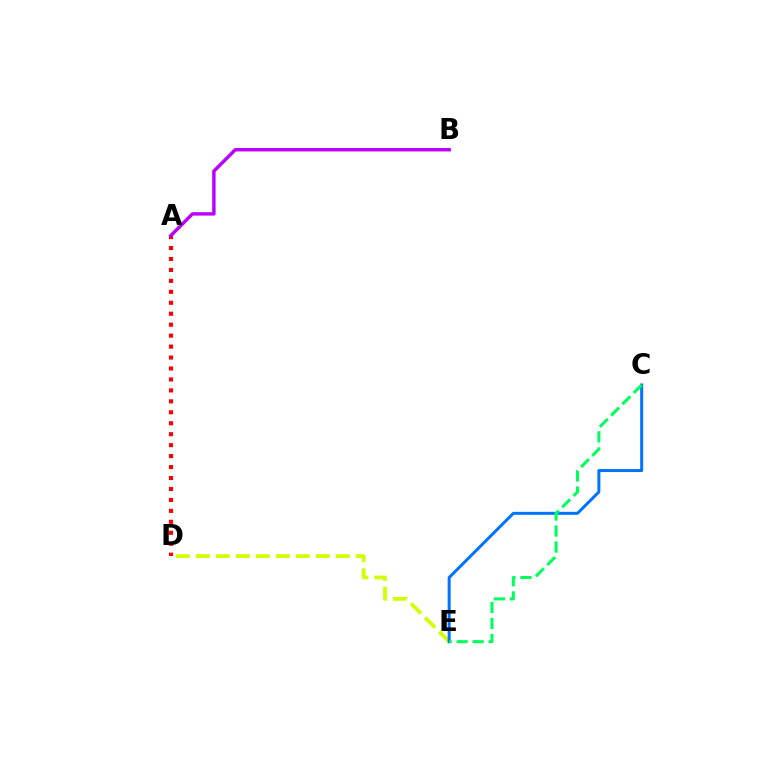{('D', 'E'): [{'color': '#d1ff00', 'line_style': 'dashed', 'thickness': 2.72}], ('C', 'E'): [{'color': '#0074ff', 'line_style': 'solid', 'thickness': 2.17}, {'color': '#00ff5c', 'line_style': 'dashed', 'thickness': 2.17}], ('A', 'D'): [{'color': '#ff0000', 'line_style': 'dotted', 'thickness': 2.98}], ('A', 'B'): [{'color': '#b900ff', 'line_style': 'solid', 'thickness': 2.46}]}